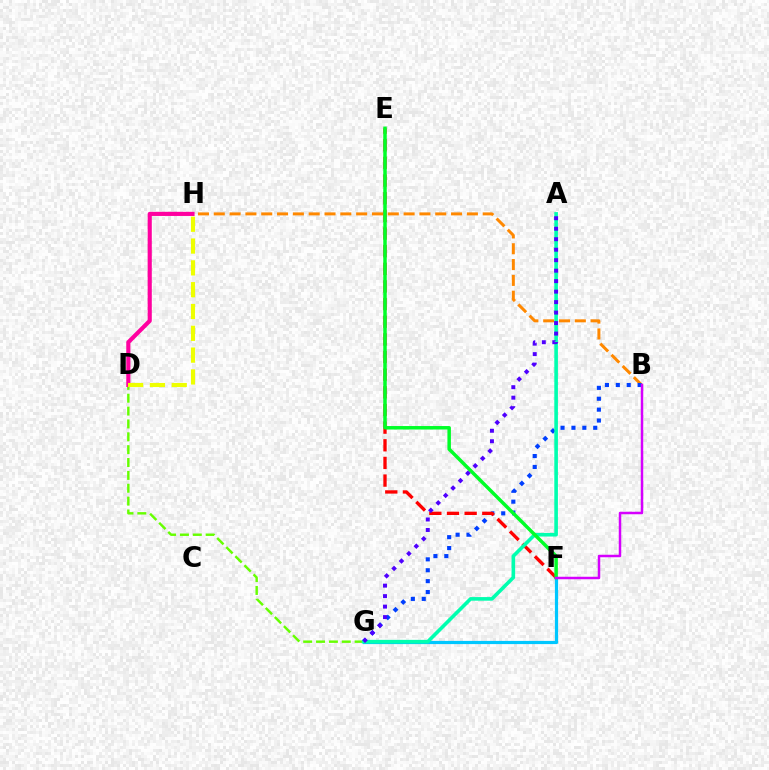{('B', 'H'): [{'color': '#ff8800', 'line_style': 'dashed', 'thickness': 2.15}], ('B', 'G'): [{'color': '#003fff', 'line_style': 'dotted', 'thickness': 2.96}], ('D', 'G'): [{'color': '#66ff00', 'line_style': 'dashed', 'thickness': 1.75}], ('F', 'G'): [{'color': '#00c7ff', 'line_style': 'solid', 'thickness': 2.29}], ('D', 'H'): [{'color': '#ff00a0', 'line_style': 'solid', 'thickness': 2.98}, {'color': '#eeff00', 'line_style': 'dashed', 'thickness': 2.96}], ('E', 'F'): [{'color': '#ff0000', 'line_style': 'dashed', 'thickness': 2.4}, {'color': '#00ff27', 'line_style': 'solid', 'thickness': 2.51}], ('A', 'G'): [{'color': '#00ffaf', 'line_style': 'solid', 'thickness': 2.6}, {'color': '#4f00ff', 'line_style': 'dotted', 'thickness': 2.85}], ('B', 'F'): [{'color': '#d600ff', 'line_style': 'solid', 'thickness': 1.79}]}